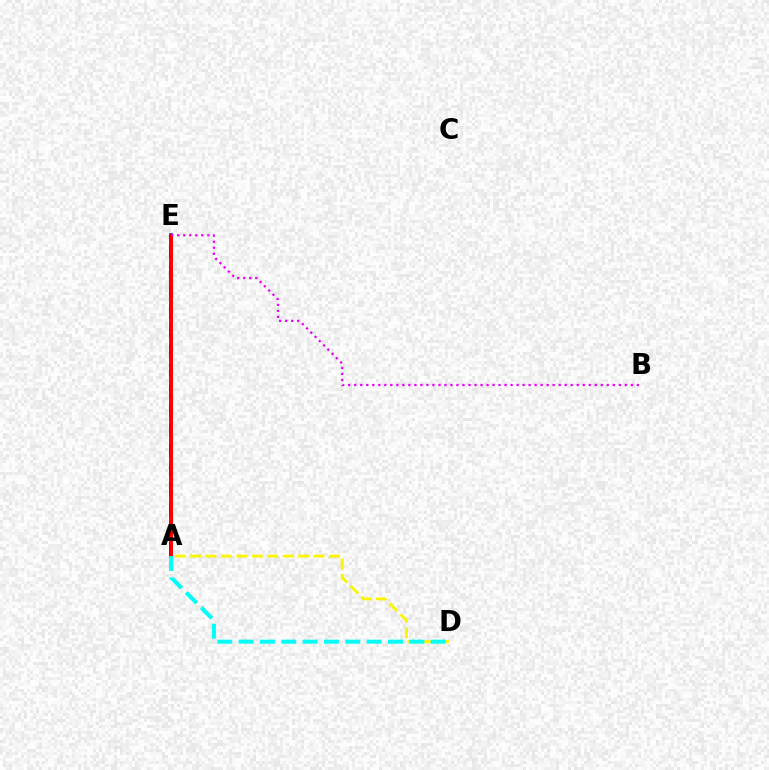{('A', 'E'): [{'color': '#08ff00', 'line_style': 'dashed', 'thickness': 2.69}, {'color': '#0010ff', 'line_style': 'solid', 'thickness': 2.6}, {'color': '#ff0000', 'line_style': 'solid', 'thickness': 2.16}], ('A', 'D'): [{'color': '#fcf500', 'line_style': 'dashed', 'thickness': 2.1}, {'color': '#00fff6', 'line_style': 'dashed', 'thickness': 2.9}], ('B', 'E'): [{'color': '#ee00ff', 'line_style': 'dotted', 'thickness': 1.63}]}